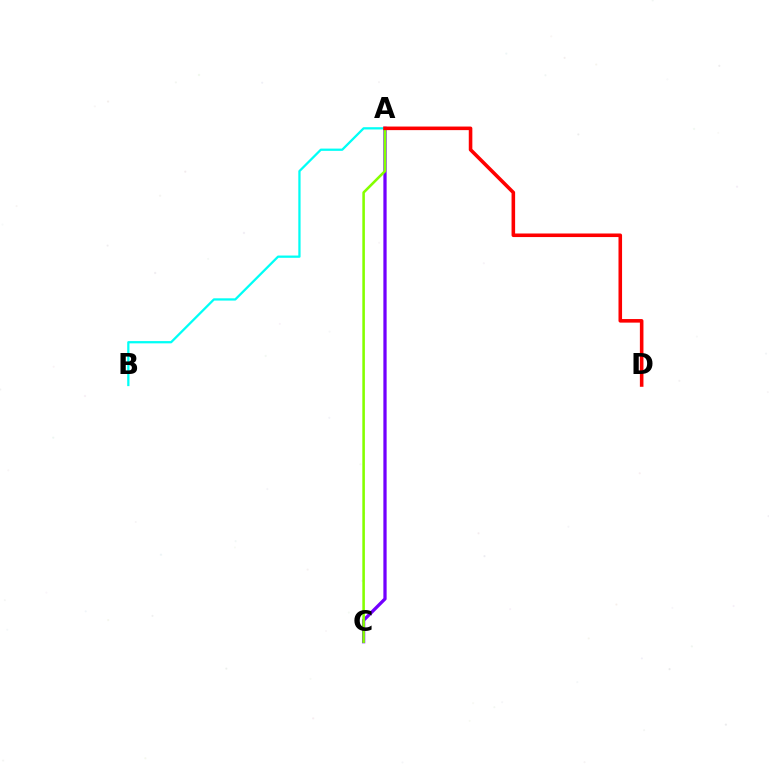{('A', 'C'): [{'color': '#7200ff', 'line_style': 'solid', 'thickness': 2.35}, {'color': '#84ff00', 'line_style': 'solid', 'thickness': 1.85}], ('A', 'B'): [{'color': '#00fff6', 'line_style': 'solid', 'thickness': 1.63}], ('A', 'D'): [{'color': '#ff0000', 'line_style': 'solid', 'thickness': 2.57}]}